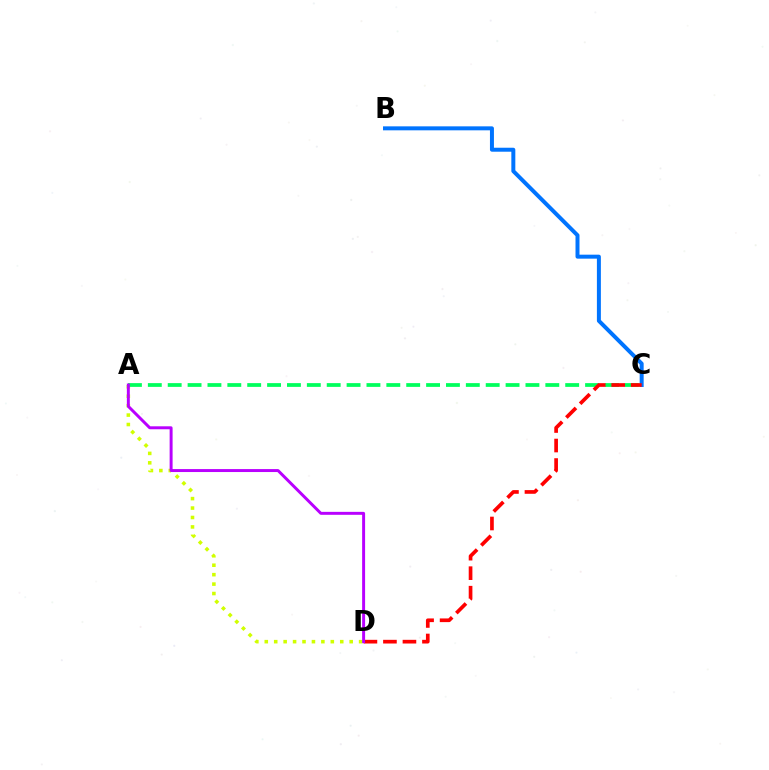{('B', 'C'): [{'color': '#0074ff', 'line_style': 'solid', 'thickness': 2.87}], ('A', 'D'): [{'color': '#d1ff00', 'line_style': 'dotted', 'thickness': 2.56}, {'color': '#b900ff', 'line_style': 'solid', 'thickness': 2.13}], ('A', 'C'): [{'color': '#00ff5c', 'line_style': 'dashed', 'thickness': 2.7}], ('C', 'D'): [{'color': '#ff0000', 'line_style': 'dashed', 'thickness': 2.65}]}